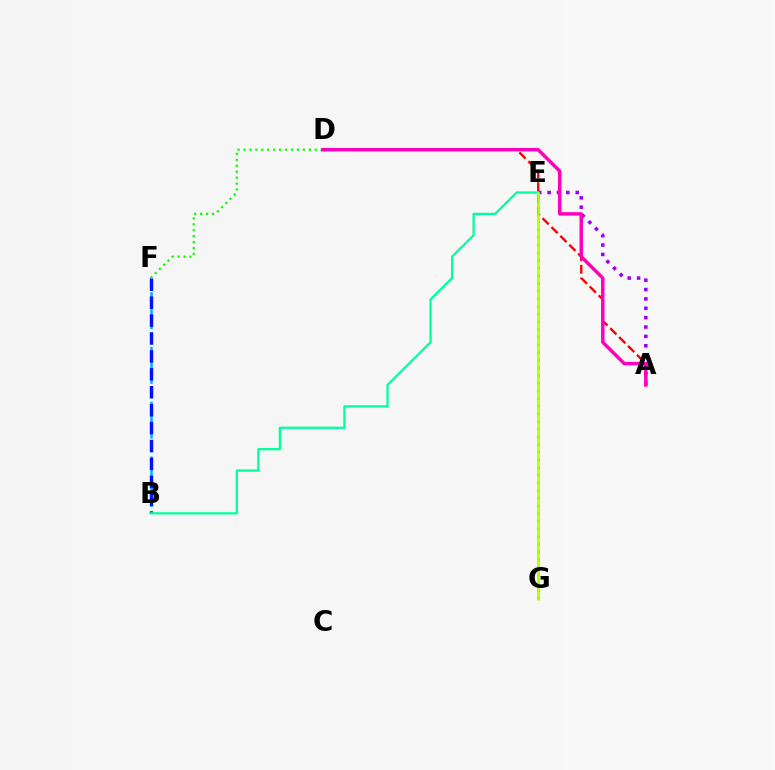{('B', 'F'): [{'color': '#00b5ff', 'line_style': 'dashed', 'thickness': 1.86}, {'color': '#0010ff', 'line_style': 'dashed', 'thickness': 2.43}], ('E', 'G'): [{'color': '#ffa500', 'line_style': 'dotted', 'thickness': 2.08}, {'color': '#b3ff00', 'line_style': 'solid', 'thickness': 1.82}], ('A', 'D'): [{'color': '#ff0000', 'line_style': 'dashed', 'thickness': 1.71}, {'color': '#ff00bd', 'line_style': 'solid', 'thickness': 2.5}], ('A', 'E'): [{'color': '#9b00ff', 'line_style': 'dotted', 'thickness': 2.55}], ('B', 'E'): [{'color': '#00ff9d', 'line_style': 'solid', 'thickness': 1.62}], ('D', 'F'): [{'color': '#08ff00', 'line_style': 'dotted', 'thickness': 1.61}]}